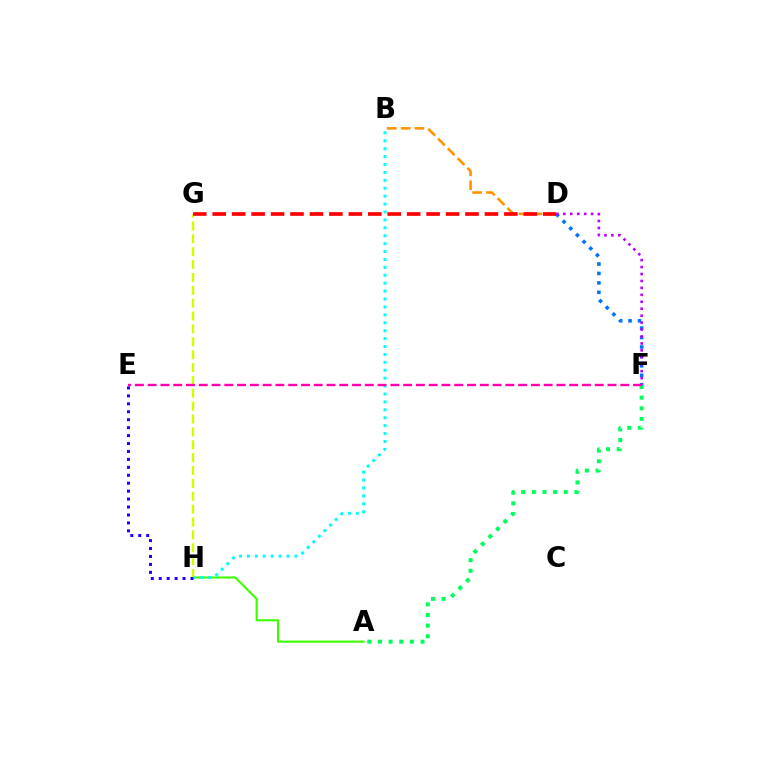{('A', 'H'): [{'color': '#3dff00', 'line_style': 'solid', 'thickness': 1.53}], ('B', 'H'): [{'color': '#00fff6', 'line_style': 'dotted', 'thickness': 2.15}], ('D', 'F'): [{'color': '#0074ff', 'line_style': 'dotted', 'thickness': 2.56}, {'color': '#b900ff', 'line_style': 'dotted', 'thickness': 1.89}], ('G', 'H'): [{'color': '#d1ff00', 'line_style': 'dashed', 'thickness': 1.75}], ('A', 'F'): [{'color': '#00ff5c', 'line_style': 'dotted', 'thickness': 2.89}], ('E', 'F'): [{'color': '#ff00ac', 'line_style': 'dashed', 'thickness': 1.74}], ('B', 'D'): [{'color': '#ff9400', 'line_style': 'dashed', 'thickness': 1.88}], ('E', 'H'): [{'color': '#2500ff', 'line_style': 'dotted', 'thickness': 2.16}], ('D', 'G'): [{'color': '#ff0000', 'line_style': 'dashed', 'thickness': 2.64}]}